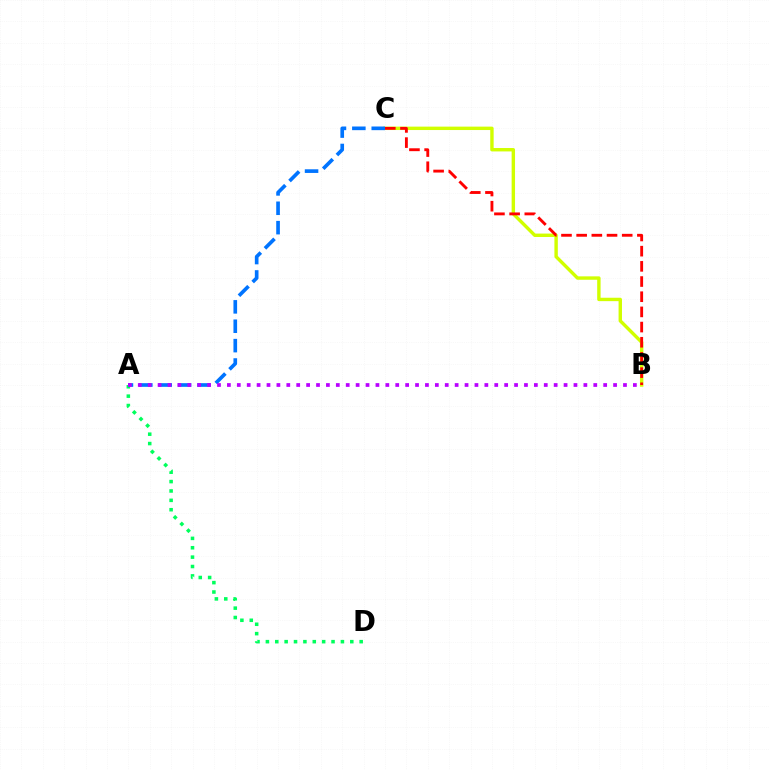{('A', 'D'): [{'color': '#00ff5c', 'line_style': 'dotted', 'thickness': 2.55}], ('B', 'C'): [{'color': '#d1ff00', 'line_style': 'solid', 'thickness': 2.45}, {'color': '#ff0000', 'line_style': 'dashed', 'thickness': 2.06}], ('A', 'C'): [{'color': '#0074ff', 'line_style': 'dashed', 'thickness': 2.63}], ('A', 'B'): [{'color': '#b900ff', 'line_style': 'dotted', 'thickness': 2.69}]}